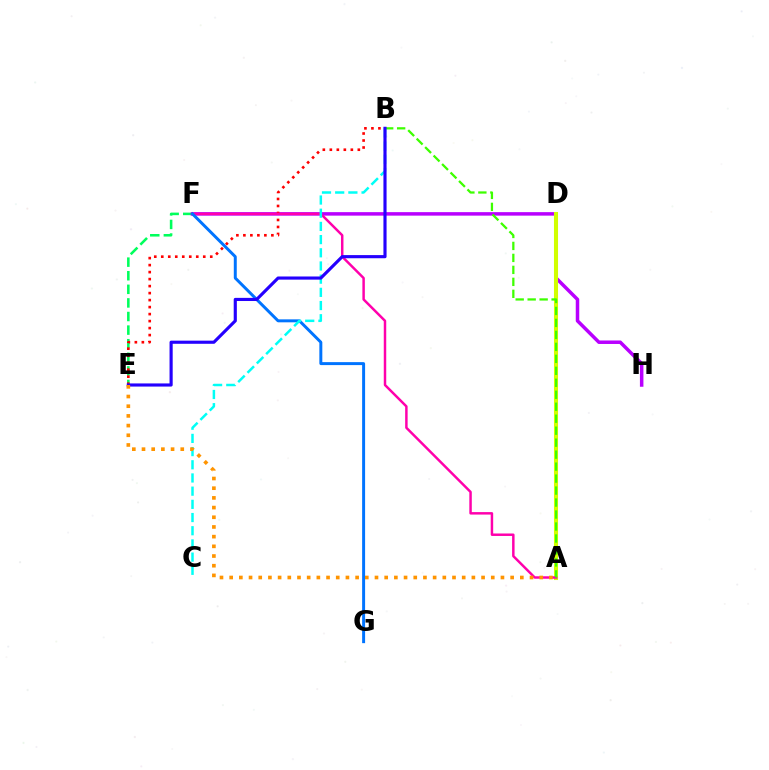{('E', 'F'): [{'color': '#00ff5c', 'line_style': 'dashed', 'thickness': 1.85}], ('F', 'H'): [{'color': '#b900ff', 'line_style': 'solid', 'thickness': 2.52}], ('A', 'D'): [{'color': '#d1ff00', 'line_style': 'solid', 'thickness': 2.92}], ('B', 'E'): [{'color': '#ff0000', 'line_style': 'dotted', 'thickness': 1.9}, {'color': '#2500ff', 'line_style': 'solid', 'thickness': 2.26}], ('A', 'F'): [{'color': '#ff00ac', 'line_style': 'solid', 'thickness': 1.78}], ('A', 'B'): [{'color': '#3dff00', 'line_style': 'dashed', 'thickness': 1.63}], ('F', 'G'): [{'color': '#0074ff', 'line_style': 'solid', 'thickness': 2.13}], ('B', 'C'): [{'color': '#00fff6', 'line_style': 'dashed', 'thickness': 1.79}], ('A', 'E'): [{'color': '#ff9400', 'line_style': 'dotted', 'thickness': 2.63}]}